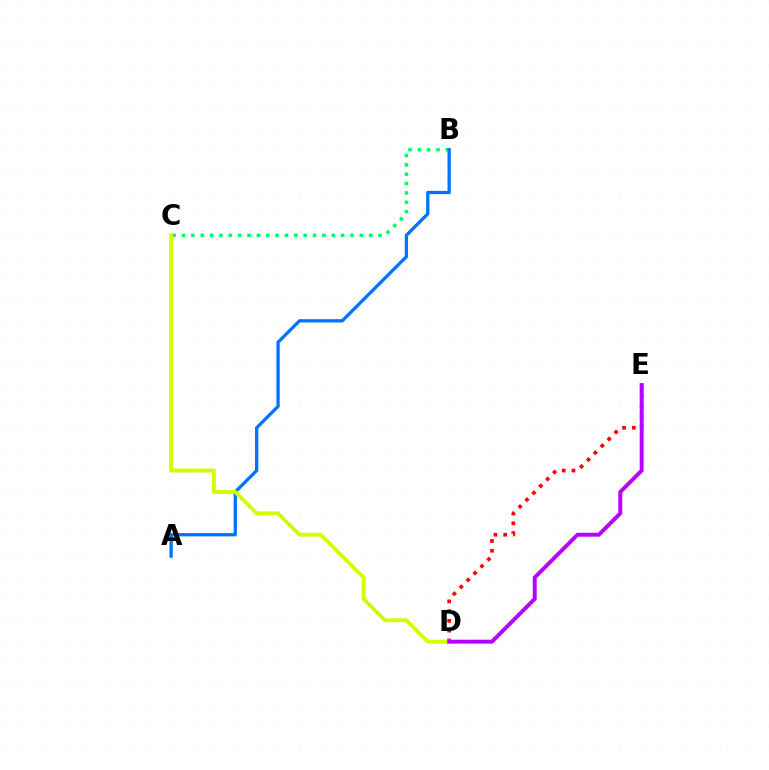{('D', 'E'): [{'color': '#ff0000', 'line_style': 'dotted', 'thickness': 2.65}, {'color': '#b900ff', 'line_style': 'solid', 'thickness': 2.83}], ('B', 'C'): [{'color': '#00ff5c', 'line_style': 'dotted', 'thickness': 2.54}], ('A', 'B'): [{'color': '#0074ff', 'line_style': 'solid', 'thickness': 2.37}], ('C', 'D'): [{'color': '#d1ff00', 'line_style': 'solid', 'thickness': 2.77}]}